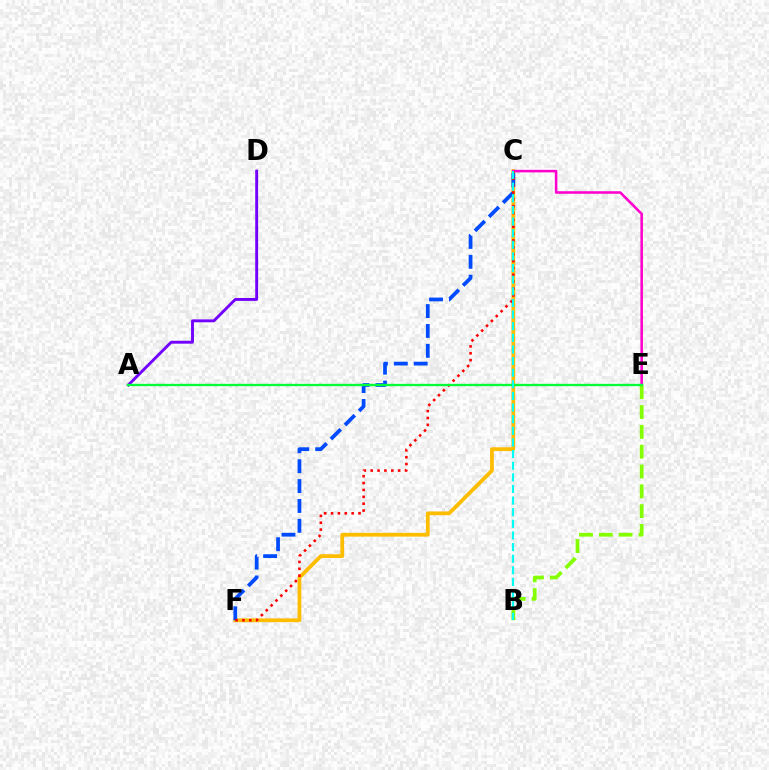{('A', 'D'): [{'color': '#7200ff', 'line_style': 'solid', 'thickness': 2.09}], ('C', 'F'): [{'color': '#ffbd00', 'line_style': 'solid', 'thickness': 2.72}, {'color': '#004bff', 'line_style': 'dashed', 'thickness': 2.7}, {'color': '#ff0000', 'line_style': 'dotted', 'thickness': 1.87}], ('C', 'E'): [{'color': '#ff00cf', 'line_style': 'solid', 'thickness': 1.84}], ('B', 'E'): [{'color': '#84ff00', 'line_style': 'dashed', 'thickness': 2.69}], ('A', 'E'): [{'color': '#00ff39', 'line_style': 'solid', 'thickness': 1.69}], ('B', 'C'): [{'color': '#00fff6', 'line_style': 'dashed', 'thickness': 1.58}]}